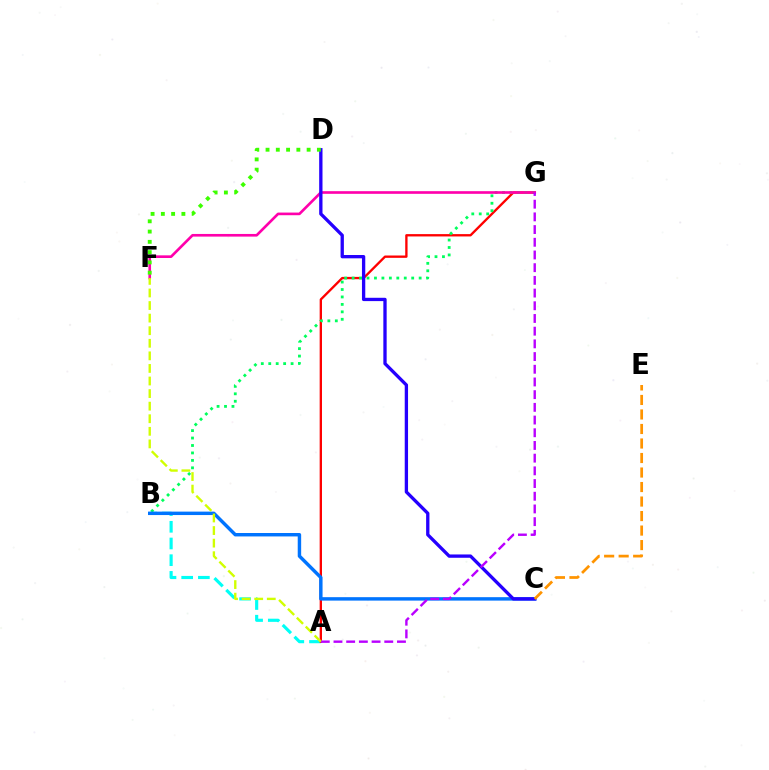{('A', 'B'): [{'color': '#00fff6', 'line_style': 'dashed', 'thickness': 2.27}], ('A', 'G'): [{'color': '#ff0000', 'line_style': 'solid', 'thickness': 1.68}, {'color': '#b900ff', 'line_style': 'dashed', 'thickness': 1.73}], ('B', 'G'): [{'color': '#00ff5c', 'line_style': 'dotted', 'thickness': 2.02}], ('B', 'C'): [{'color': '#0074ff', 'line_style': 'solid', 'thickness': 2.47}], ('F', 'G'): [{'color': '#ff00ac', 'line_style': 'solid', 'thickness': 1.91}], ('C', 'D'): [{'color': '#2500ff', 'line_style': 'solid', 'thickness': 2.39}], ('C', 'E'): [{'color': '#ff9400', 'line_style': 'dashed', 'thickness': 1.97}], ('A', 'F'): [{'color': '#d1ff00', 'line_style': 'dashed', 'thickness': 1.71}], ('D', 'F'): [{'color': '#3dff00', 'line_style': 'dotted', 'thickness': 2.79}]}